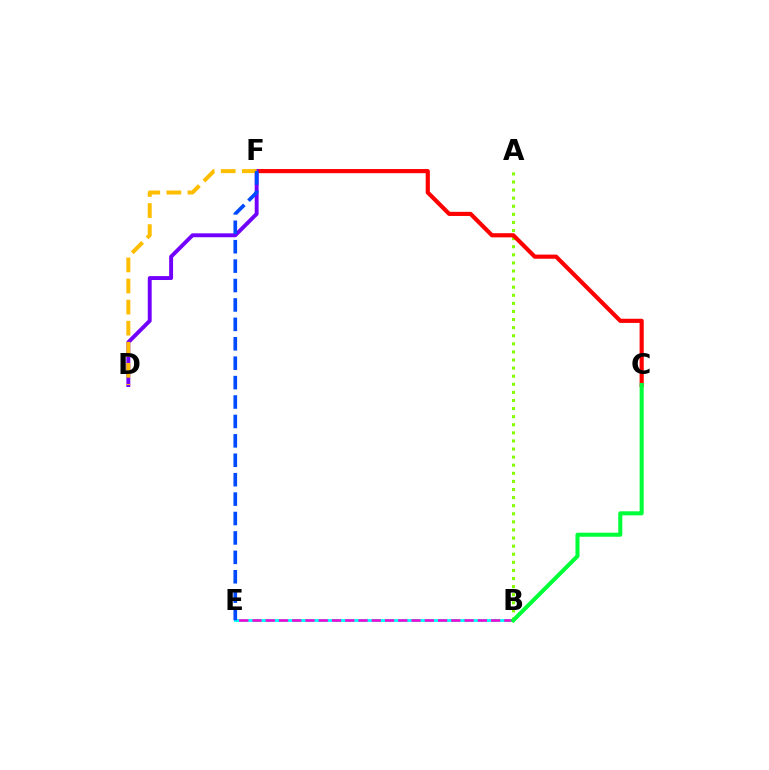{('A', 'B'): [{'color': '#84ff00', 'line_style': 'dotted', 'thickness': 2.2}], ('C', 'F'): [{'color': '#ff0000', 'line_style': 'solid', 'thickness': 2.99}], ('B', 'E'): [{'color': '#00fff6', 'line_style': 'solid', 'thickness': 2.07}, {'color': '#ff00cf', 'line_style': 'dashed', 'thickness': 1.8}], ('D', 'F'): [{'color': '#7200ff', 'line_style': 'solid', 'thickness': 2.81}, {'color': '#ffbd00', 'line_style': 'dashed', 'thickness': 2.86}], ('E', 'F'): [{'color': '#004bff', 'line_style': 'dashed', 'thickness': 2.64}], ('B', 'C'): [{'color': '#00ff39', 'line_style': 'solid', 'thickness': 2.92}]}